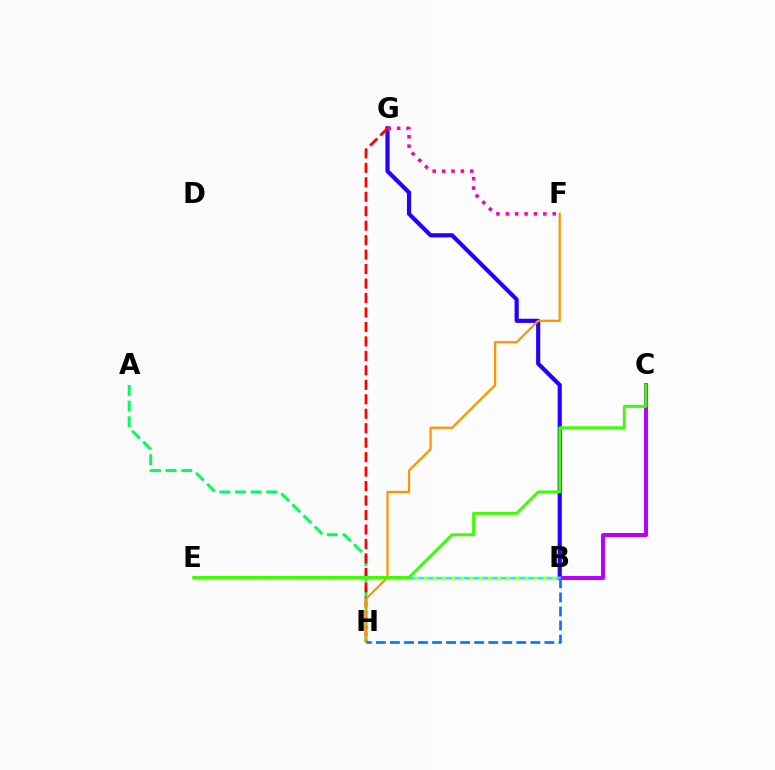{('B', 'G'): [{'color': '#2500ff', 'line_style': 'solid', 'thickness': 2.99}], ('B', 'C'): [{'color': '#b900ff', 'line_style': 'solid', 'thickness': 2.89}], ('F', 'G'): [{'color': '#ff00ac', 'line_style': 'dotted', 'thickness': 2.55}], ('A', 'H'): [{'color': '#00ff5c', 'line_style': 'dashed', 'thickness': 2.12}], ('G', 'H'): [{'color': '#ff0000', 'line_style': 'dashed', 'thickness': 1.97}], ('F', 'H'): [{'color': '#ff9400', 'line_style': 'solid', 'thickness': 1.62}], ('B', 'E'): [{'color': '#00fff6', 'line_style': 'solid', 'thickness': 1.73}, {'color': '#d1ff00', 'line_style': 'dotted', 'thickness': 2.49}], ('C', 'E'): [{'color': '#3dff00', 'line_style': 'solid', 'thickness': 2.14}], ('B', 'H'): [{'color': '#0074ff', 'line_style': 'dashed', 'thickness': 1.91}]}